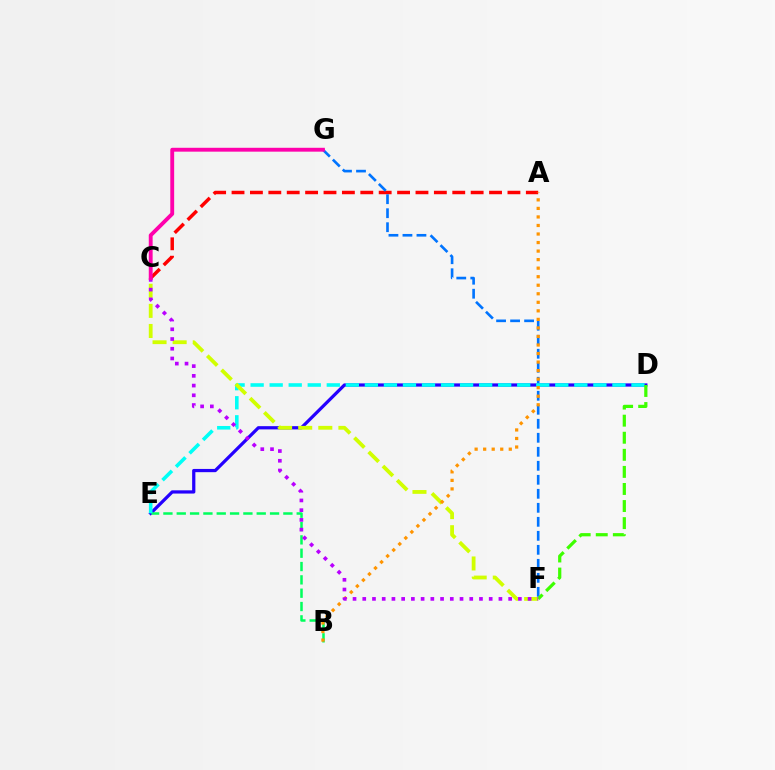{('D', 'E'): [{'color': '#2500ff', 'line_style': 'solid', 'thickness': 2.33}, {'color': '#00fff6', 'line_style': 'dashed', 'thickness': 2.59}], ('A', 'C'): [{'color': '#ff0000', 'line_style': 'dashed', 'thickness': 2.5}], ('B', 'E'): [{'color': '#00ff5c', 'line_style': 'dashed', 'thickness': 1.81}], ('F', 'G'): [{'color': '#0074ff', 'line_style': 'dashed', 'thickness': 1.9}], ('D', 'F'): [{'color': '#3dff00', 'line_style': 'dashed', 'thickness': 2.32}], ('C', 'F'): [{'color': '#d1ff00', 'line_style': 'dashed', 'thickness': 2.73}, {'color': '#b900ff', 'line_style': 'dotted', 'thickness': 2.64}], ('A', 'B'): [{'color': '#ff9400', 'line_style': 'dotted', 'thickness': 2.32}], ('C', 'G'): [{'color': '#ff00ac', 'line_style': 'solid', 'thickness': 2.78}]}